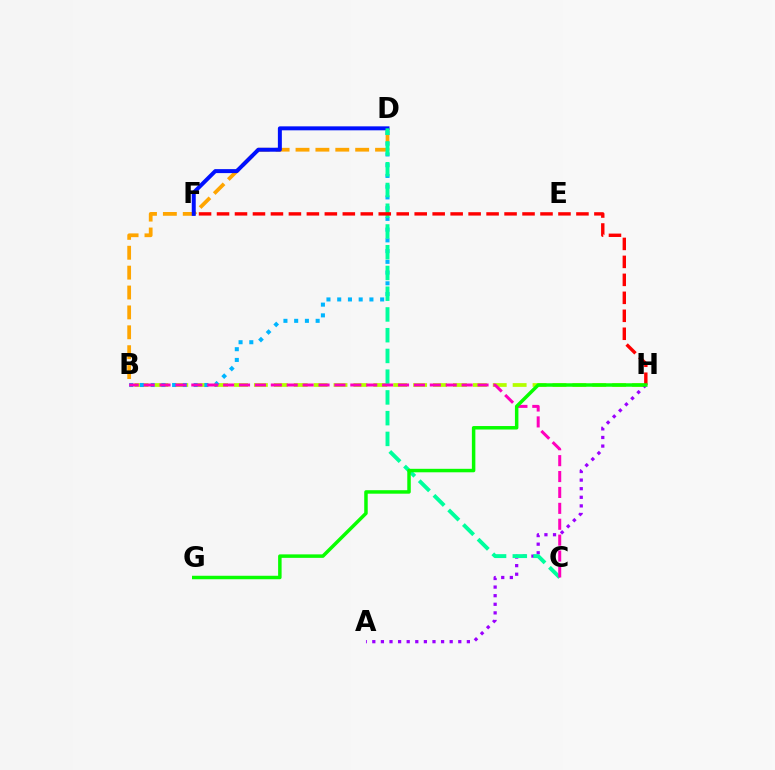{('B', 'H'): [{'color': '#b3ff00', 'line_style': 'dashed', 'thickness': 2.7}], ('B', 'D'): [{'color': '#ffa500', 'line_style': 'dashed', 'thickness': 2.7}, {'color': '#00b5ff', 'line_style': 'dotted', 'thickness': 2.92}], ('A', 'H'): [{'color': '#9b00ff', 'line_style': 'dotted', 'thickness': 2.34}], ('D', 'F'): [{'color': '#0010ff', 'line_style': 'solid', 'thickness': 2.86}], ('C', 'D'): [{'color': '#00ff9d', 'line_style': 'dashed', 'thickness': 2.82}], ('B', 'C'): [{'color': '#ff00bd', 'line_style': 'dashed', 'thickness': 2.16}], ('F', 'H'): [{'color': '#ff0000', 'line_style': 'dashed', 'thickness': 2.44}], ('G', 'H'): [{'color': '#08ff00', 'line_style': 'solid', 'thickness': 2.51}]}